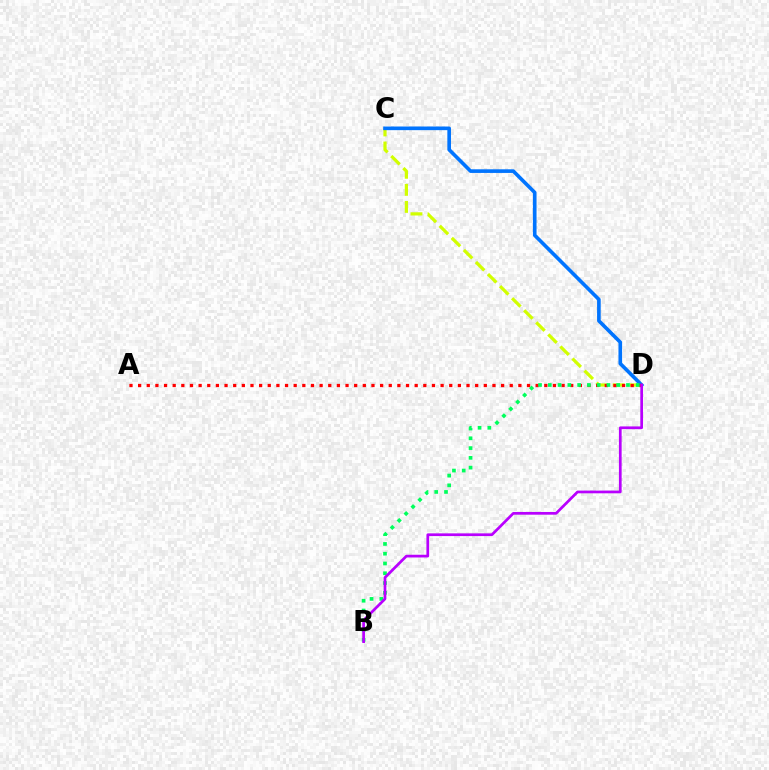{('C', 'D'): [{'color': '#d1ff00', 'line_style': 'dashed', 'thickness': 2.32}, {'color': '#0074ff', 'line_style': 'solid', 'thickness': 2.62}], ('A', 'D'): [{'color': '#ff0000', 'line_style': 'dotted', 'thickness': 2.35}], ('B', 'D'): [{'color': '#00ff5c', 'line_style': 'dotted', 'thickness': 2.66}, {'color': '#b900ff', 'line_style': 'solid', 'thickness': 1.96}]}